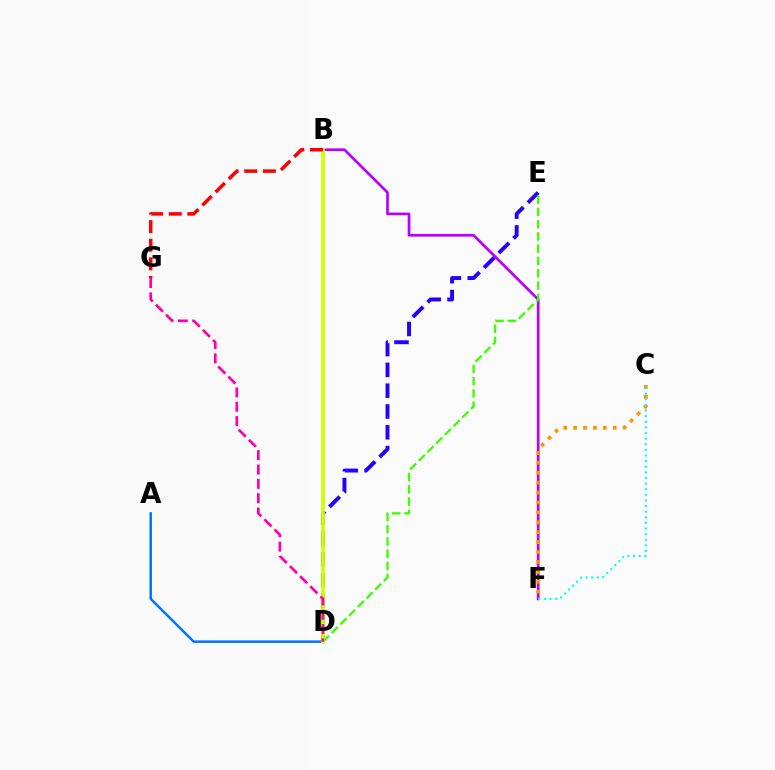{('D', 'E'): [{'color': '#2500ff', 'line_style': 'dashed', 'thickness': 2.83}, {'color': '#3dff00', 'line_style': 'dashed', 'thickness': 1.67}], ('B', 'F'): [{'color': '#b900ff', 'line_style': 'solid', 'thickness': 1.95}], ('A', 'D'): [{'color': '#0074ff', 'line_style': 'solid', 'thickness': 1.8}], ('B', 'D'): [{'color': '#00ff5c', 'line_style': 'dotted', 'thickness': 1.57}, {'color': '#d1ff00', 'line_style': 'solid', 'thickness': 2.69}], ('C', 'F'): [{'color': '#ff9400', 'line_style': 'dotted', 'thickness': 2.69}, {'color': '#00fff6', 'line_style': 'dotted', 'thickness': 1.53}], ('B', 'G'): [{'color': '#ff0000', 'line_style': 'dashed', 'thickness': 2.53}], ('D', 'G'): [{'color': '#ff00ac', 'line_style': 'dashed', 'thickness': 1.95}]}